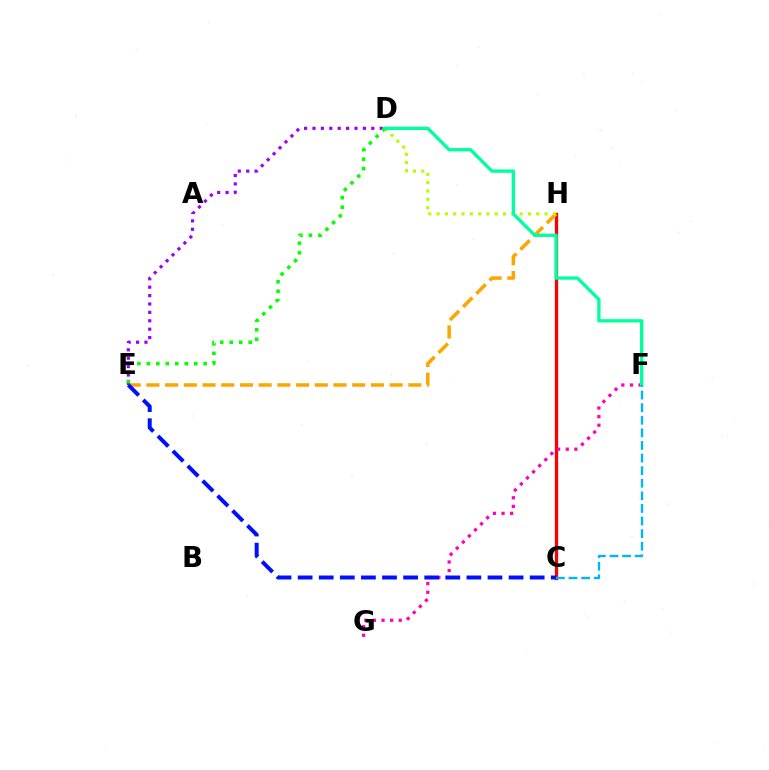{('C', 'H'): [{'color': '#ff0000', 'line_style': 'solid', 'thickness': 2.36}], ('E', 'H'): [{'color': '#ffa500', 'line_style': 'dashed', 'thickness': 2.54}], ('F', 'G'): [{'color': '#ff00bd', 'line_style': 'dotted', 'thickness': 2.34}], ('D', 'E'): [{'color': '#9b00ff', 'line_style': 'dotted', 'thickness': 2.28}, {'color': '#08ff00', 'line_style': 'dotted', 'thickness': 2.57}], ('D', 'H'): [{'color': '#b3ff00', 'line_style': 'dotted', 'thickness': 2.26}], ('D', 'F'): [{'color': '#00ff9d', 'line_style': 'solid', 'thickness': 2.4}], ('C', 'E'): [{'color': '#0010ff', 'line_style': 'dashed', 'thickness': 2.87}], ('C', 'F'): [{'color': '#00b5ff', 'line_style': 'dashed', 'thickness': 1.71}]}